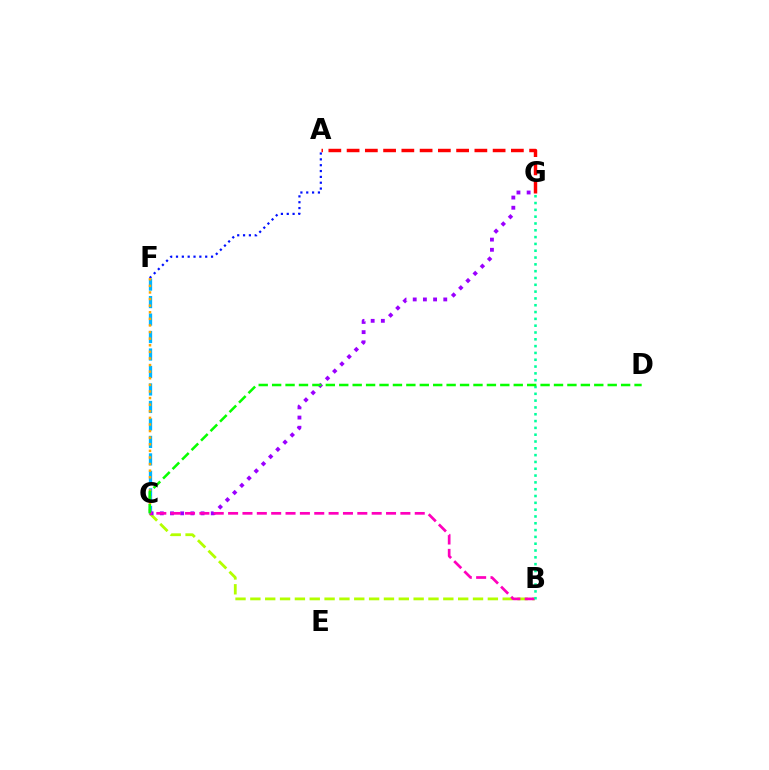{('B', 'C'): [{'color': '#b3ff00', 'line_style': 'dashed', 'thickness': 2.02}, {'color': '#ff00bd', 'line_style': 'dashed', 'thickness': 1.95}], ('C', 'F'): [{'color': '#00b5ff', 'line_style': 'dashed', 'thickness': 2.37}, {'color': '#ffa500', 'line_style': 'dotted', 'thickness': 1.79}], ('A', 'F'): [{'color': '#0010ff', 'line_style': 'dotted', 'thickness': 1.59}], ('C', 'G'): [{'color': '#9b00ff', 'line_style': 'dotted', 'thickness': 2.77}], ('B', 'G'): [{'color': '#00ff9d', 'line_style': 'dotted', 'thickness': 1.85}], ('C', 'D'): [{'color': '#08ff00', 'line_style': 'dashed', 'thickness': 1.82}], ('A', 'G'): [{'color': '#ff0000', 'line_style': 'dashed', 'thickness': 2.48}]}